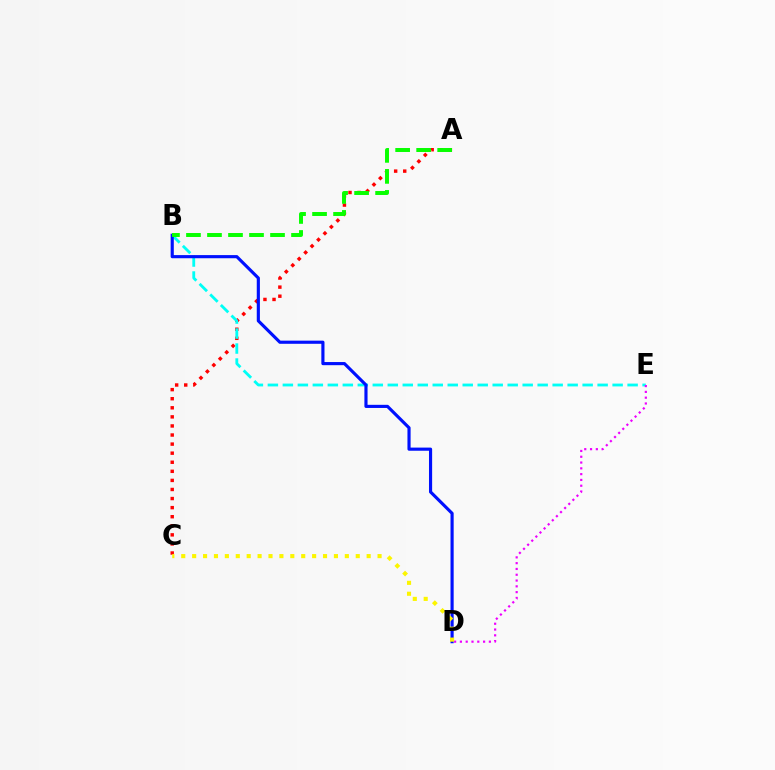{('A', 'C'): [{'color': '#ff0000', 'line_style': 'dotted', 'thickness': 2.47}], ('B', 'E'): [{'color': '#00fff6', 'line_style': 'dashed', 'thickness': 2.04}], ('B', 'D'): [{'color': '#0010ff', 'line_style': 'solid', 'thickness': 2.27}], ('A', 'B'): [{'color': '#08ff00', 'line_style': 'dashed', 'thickness': 2.85}], ('D', 'E'): [{'color': '#ee00ff', 'line_style': 'dotted', 'thickness': 1.57}], ('C', 'D'): [{'color': '#fcf500', 'line_style': 'dotted', 'thickness': 2.96}]}